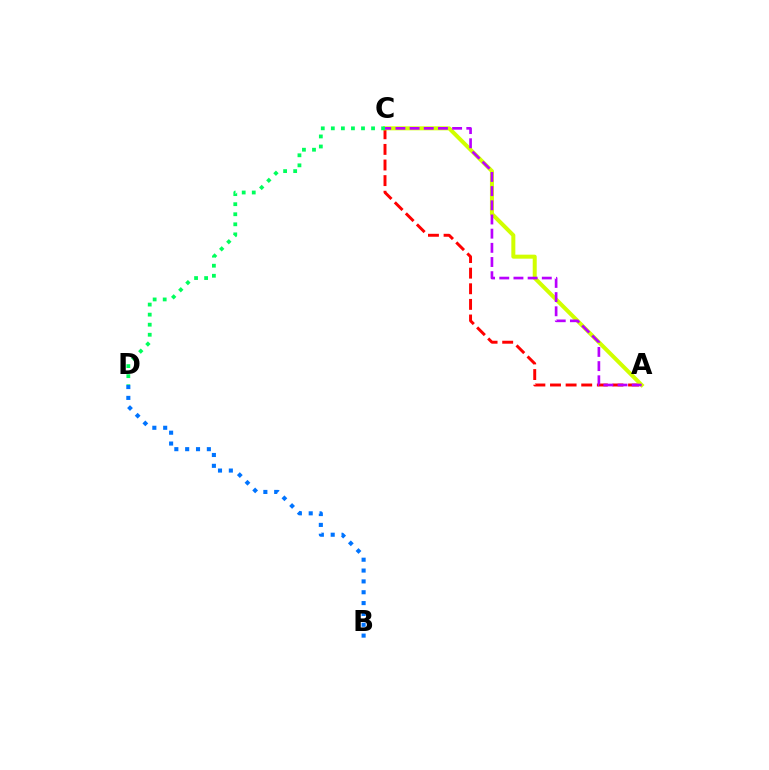{('A', 'C'): [{'color': '#ff0000', 'line_style': 'dashed', 'thickness': 2.12}, {'color': '#d1ff00', 'line_style': 'solid', 'thickness': 2.88}, {'color': '#b900ff', 'line_style': 'dashed', 'thickness': 1.93}], ('C', 'D'): [{'color': '#00ff5c', 'line_style': 'dotted', 'thickness': 2.73}], ('B', 'D'): [{'color': '#0074ff', 'line_style': 'dotted', 'thickness': 2.95}]}